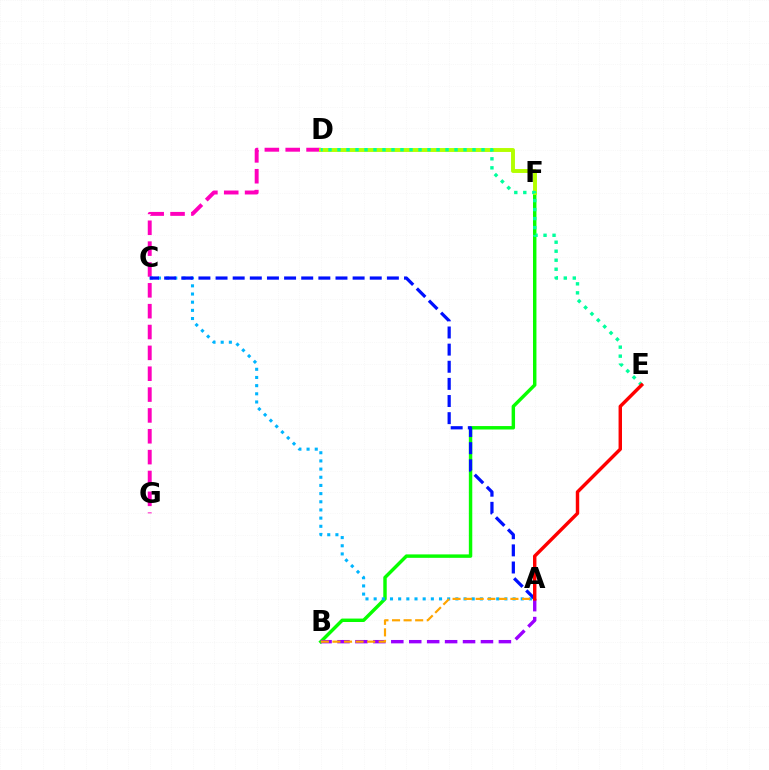{('B', 'F'): [{'color': '#08ff00', 'line_style': 'solid', 'thickness': 2.47}], ('A', 'B'): [{'color': '#9b00ff', 'line_style': 'dashed', 'thickness': 2.44}, {'color': '#ffa500', 'line_style': 'dashed', 'thickness': 1.57}], ('D', 'G'): [{'color': '#ff00bd', 'line_style': 'dashed', 'thickness': 2.83}], ('A', 'C'): [{'color': '#00b5ff', 'line_style': 'dotted', 'thickness': 2.22}, {'color': '#0010ff', 'line_style': 'dashed', 'thickness': 2.33}], ('D', 'F'): [{'color': '#b3ff00', 'line_style': 'solid', 'thickness': 2.82}], ('D', 'E'): [{'color': '#00ff9d', 'line_style': 'dotted', 'thickness': 2.45}], ('A', 'E'): [{'color': '#ff0000', 'line_style': 'solid', 'thickness': 2.47}]}